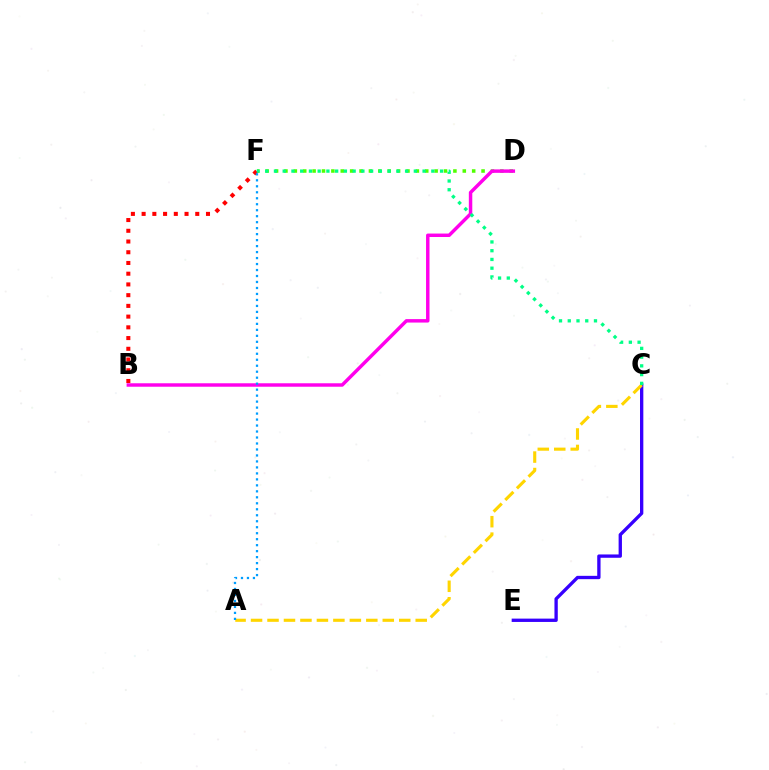{('C', 'E'): [{'color': '#3700ff', 'line_style': 'solid', 'thickness': 2.4}], ('D', 'F'): [{'color': '#4fff00', 'line_style': 'dotted', 'thickness': 2.55}], ('B', 'D'): [{'color': '#ff00ed', 'line_style': 'solid', 'thickness': 2.49}], ('A', 'C'): [{'color': '#ffd500', 'line_style': 'dashed', 'thickness': 2.24}], ('B', 'F'): [{'color': '#ff0000', 'line_style': 'dotted', 'thickness': 2.91}], ('C', 'F'): [{'color': '#00ff86', 'line_style': 'dotted', 'thickness': 2.38}], ('A', 'F'): [{'color': '#009eff', 'line_style': 'dotted', 'thickness': 1.63}]}